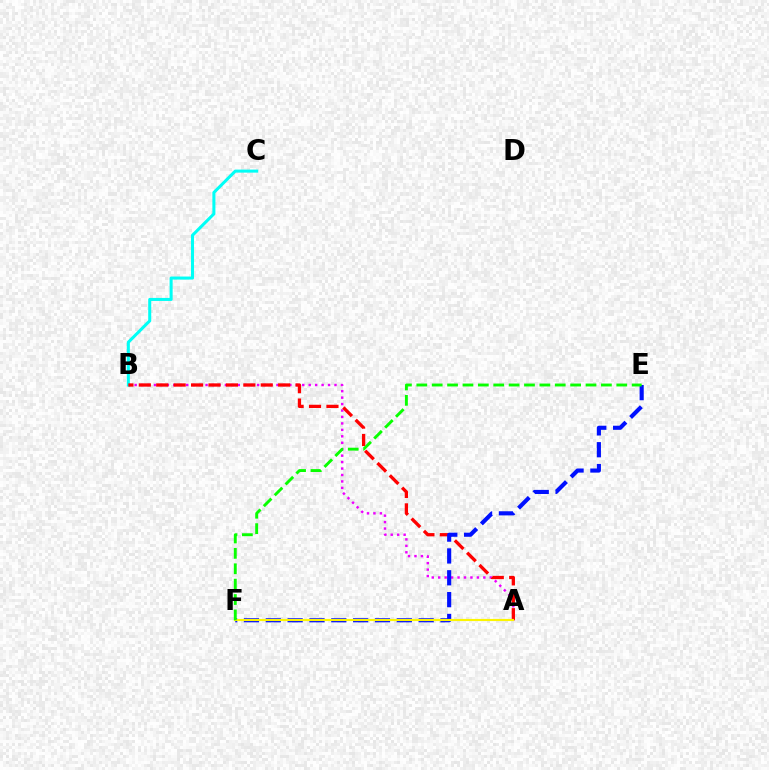{('A', 'B'): [{'color': '#ee00ff', 'line_style': 'dotted', 'thickness': 1.75}, {'color': '#ff0000', 'line_style': 'dashed', 'thickness': 2.37}], ('B', 'C'): [{'color': '#00fff6', 'line_style': 'solid', 'thickness': 2.19}], ('E', 'F'): [{'color': '#0010ff', 'line_style': 'dashed', 'thickness': 2.97}, {'color': '#08ff00', 'line_style': 'dashed', 'thickness': 2.09}], ('A', 'F'): [{'color': '#fcf500', 'line_style': 'solid', 'thickness': 1.55}]}